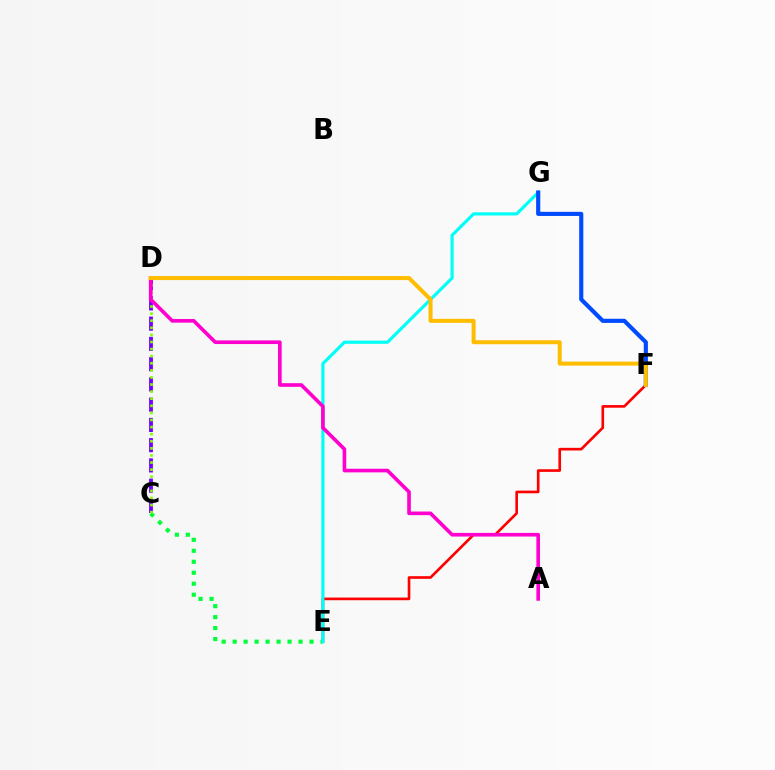{('C', 'D'): [{'color': '#7200ff', 'line_style': 'dashed', 'thickness': 2.75}, {'color': '#84ff00', 'line_style': 'dotted', 'thickness': 1.93}], ('E', 'F'): [{'color': '#ff0000', 'line_style': 'solid', 'thickness': 1.91}], ('C', 'E'): [{'color': '#00ff39', 'line_style': 'dotted', 'thickness': 2.98}], ('E', 'G'): [{'color': '#00fff6', 'line_style': 'solid', 'thickness': 2.28}], ('A', 'D'): [{'color': '#ff00cf', 'line_style': 'solid', 'thickness': 2.62}], ('F', 'G'): [{'color': '#004bff', 'line_style': 'solid', 'thickness': 2.98}], ('D', 'F'): [{'color': '#ffbd00', 'line_style': 'solid', 'thickness': 2.89}]}